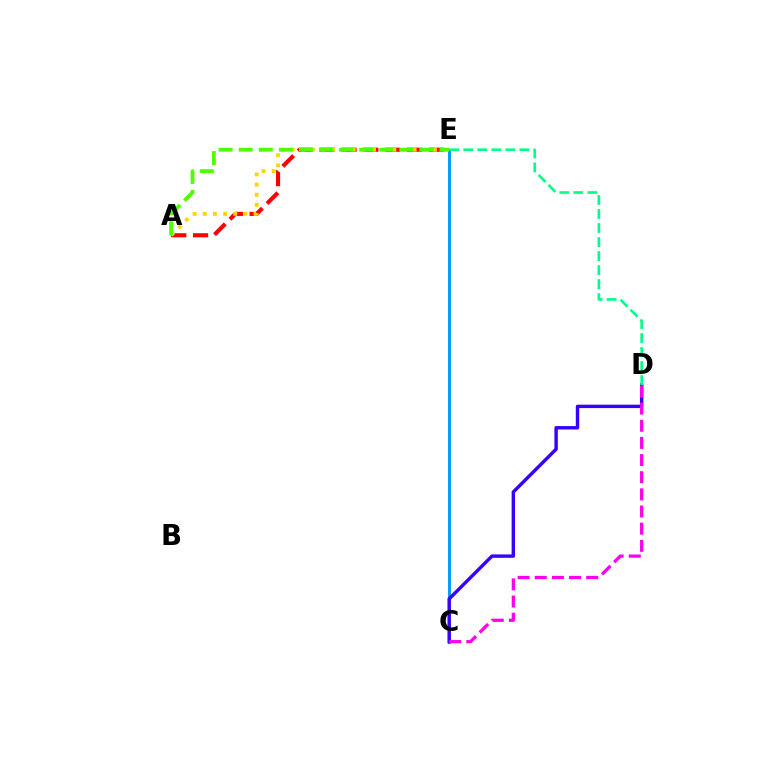{('C', 'E'): [{'color': '#009eff', 'line_style': 'solid', 'thickness': 2.13}], ('C', 'D'): [{'color': '#3700ff', 'line_style': 'solid', 'thickness': 2.46}, {'color': '#ff00ed', 'line_style': 'dashed', 'thickness': 2.33}], ('A', 'E'): [{'color': '#ff0000', 'line_style': 'dashed', 'thickness': 2.96}, {'color': '#ffd500', 'line_style': 'dotted', 'thickness': 2.76}, {'color': '#4fff00', 'line_style': 'dashed', 'thickness': 2.73}], ('D', 'E'): [{'color': '#00ff86', 'line_style': 'dashed', 'thickness': 1.91}]}